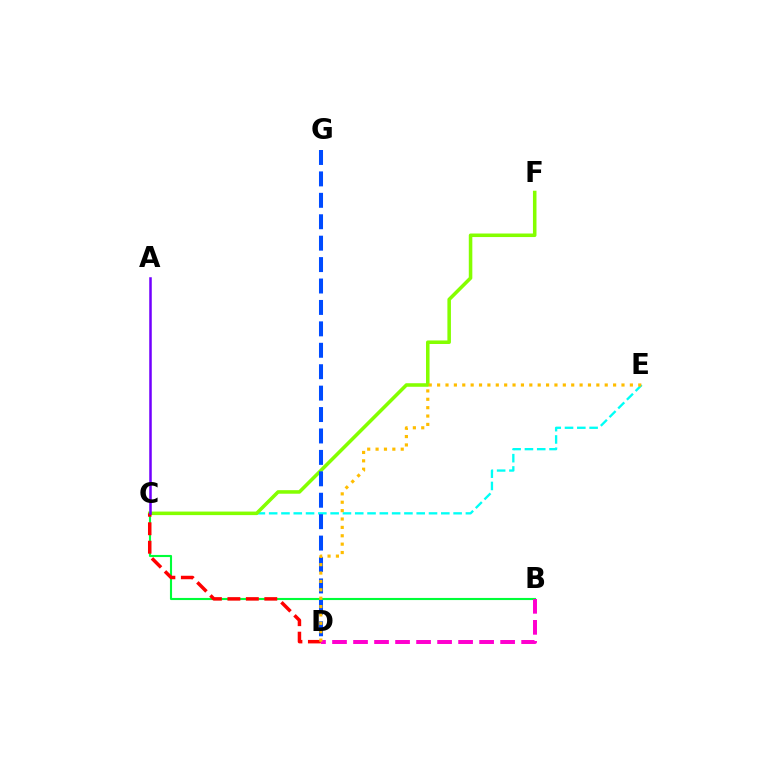{('C', 'E'): [{'color': '#00fff6', 'line_style': 'dashed', 'thickness': 1.67}], ('C', 'F'): [{'color': '#84ff00', 'line_style': 'solid', 'thickness': 2.55}], ('B', 'C'): [{'color': '#00ff39', 'line_style': 'solid', 'thickness': 1.52}], ('C', 'D'): [{'color': '#ff0000', 'line_style': 'dashed', 'thickness': 2.51}], ('D', 'G'): [{'color': '#004bff', 'line_style': 'dashed', 'thickness': 2.91}], ('B', 'D'): [{'color': '#ff00cf', 'line_style': 'dashed', 'thickness': 2.85}], ('D', 'E'): [{'color': '#ffbd00', 'line_style': 'dotted', 'thickness': 2.28}], ('A', 'C'): [{'color': '#7200ff', 'line_style': 'solid', 'thickness': 1.81}]}